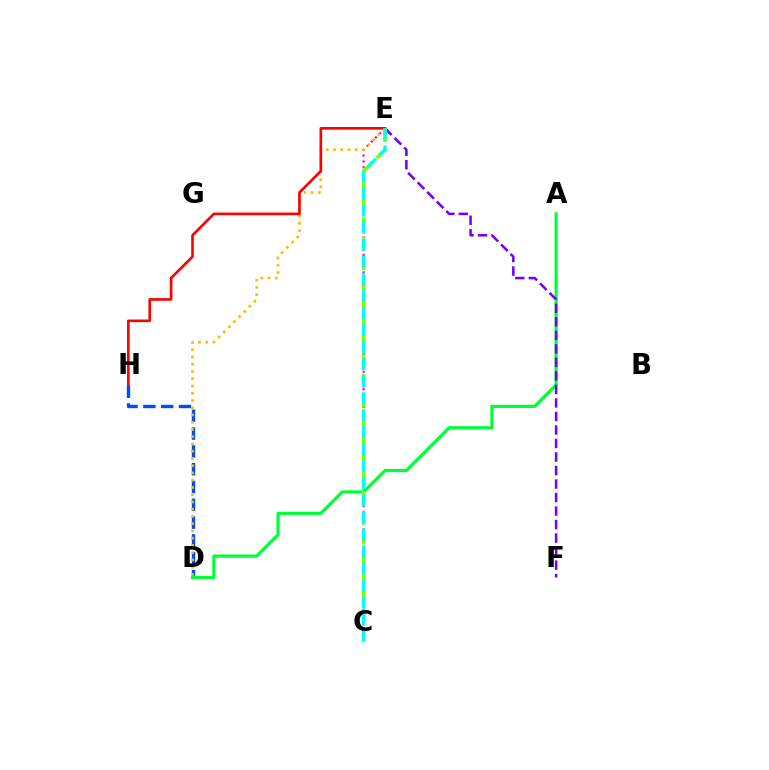{('C', 'E'): [{'color': '#ff00cf', 'line_style': 'dotted', 'thickness': 1.59}, {'color': '#84ff00', 'line_style': 'dashed', 'thickness': 2.66}, {'color': '#00fff6', 'line_style': 'dashed', 'thickness': 2.32}], ('D', 'H'): [{'color': '#004bff', 'line_style': 'dashed', 'thickness': 2.42}], ('A', 'D'): [{'color': '#00ff39', 'line_style': 'solid', 'thickness': 2.31}], ('D', 'E'): [{'color': '#ffbd00', 'line_style': 'dotted', 'thickness': 1.97}], ('E', 'F'): [{'color': '#7200ff', 'line_style': 'dashed', 'thickness': 1.84}], ('E', 'H'): [{'color': '#ff0000', 'line_style': 'solid', 'thickness': 1.9}]}